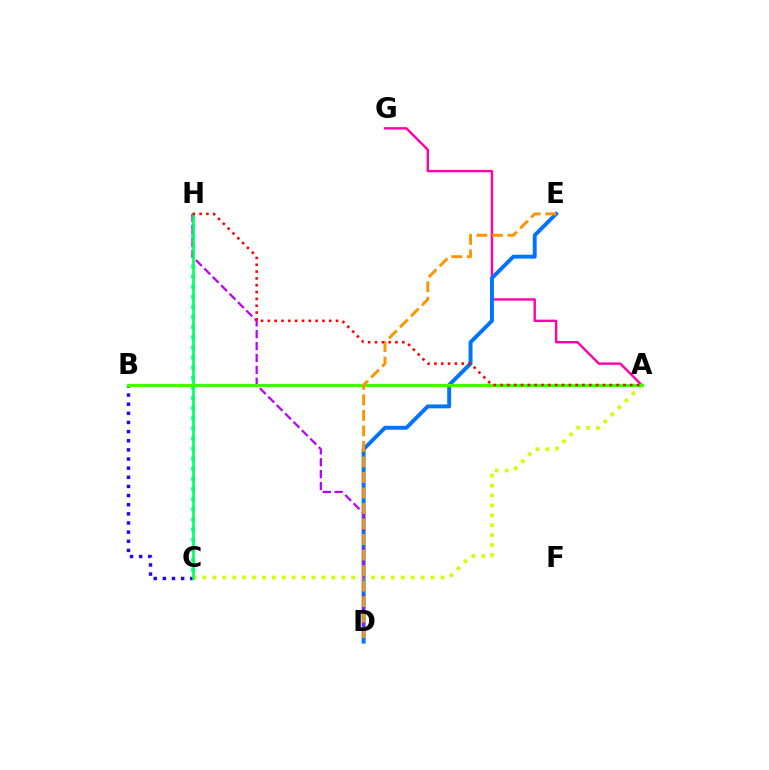{('A', 'G'): [{'color': '#ff00ac', 'line_style': 'solid', 'thickness': 1.73}], ('C', 'H'): [{'color': '#00fff6', 'line_style': 'dotted', 'thickness': 2.75}, {'color': '#00ff5c', 'line_style': 'solid', 'thickness': 1.88}], ('B', 'C'): [{'color': '#2500ff', 'line_style': 'dotted', 'thickness': 2.48}], ('D', 'E'): [{'color': '#0074ff', 'line_style': 'solid', 'thickness': 2.82}, {'color': '#ff9400', 'line_style': 'dashed', 'thickness': 2.11}], ('A', 'C'): [{'color': '#d1ff00', 'line_style': 'dotted', 'thickness': 2.69}], ('D', 'H'): [{'color': '#b900ff', 'line_style': 'dashed', 'thickness': 1.62}], ('A', 'B'): [{'color': '#3dff00', 'line_style': 'solid', 'thickness': 2.26}], ('A', 'H'): [{'color': '#ff0000', 'line_style': 'dotted', 'thickness': 1.85}]}